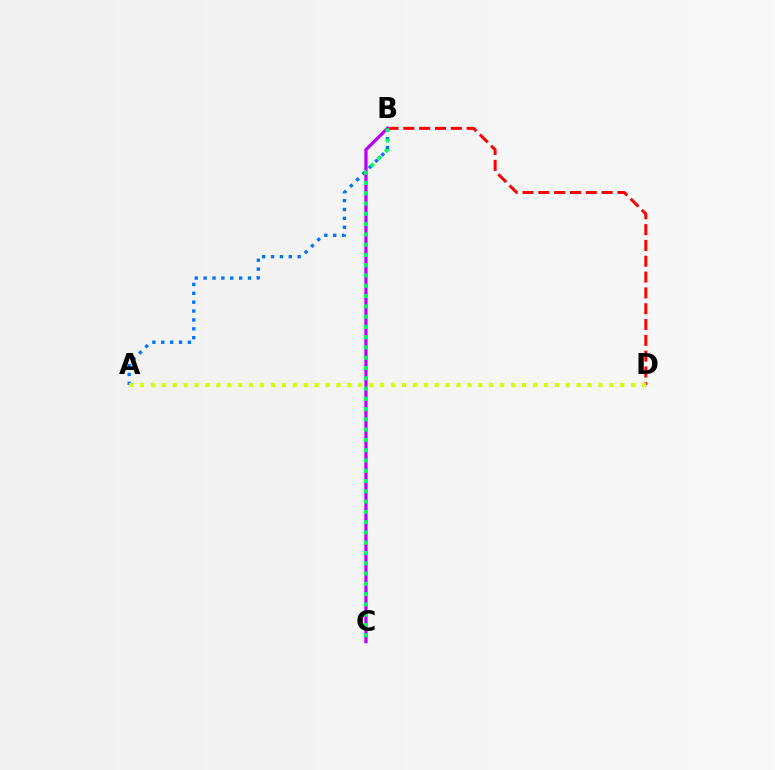{('A', 'B'): [{'color': '#0074ff', 'line_style': 'dotted', 'thickness': 2.41}], ('B', 'D'): [{'color': '#ff0000', 'line_style': 'dashed', 'thickness': 2.15}], ('B', 'C'): [{'color': '#b900ff', 'line_style': 'solid', 'thickness': 2.33}, {'color': '#00ff5c', 'line_style': 'dotted', 'thickness': 2.79}], ('A', 'D'): [{'color': '#d1ff00', 'line_style': 'dotted', 'thickness': 2.97}]}